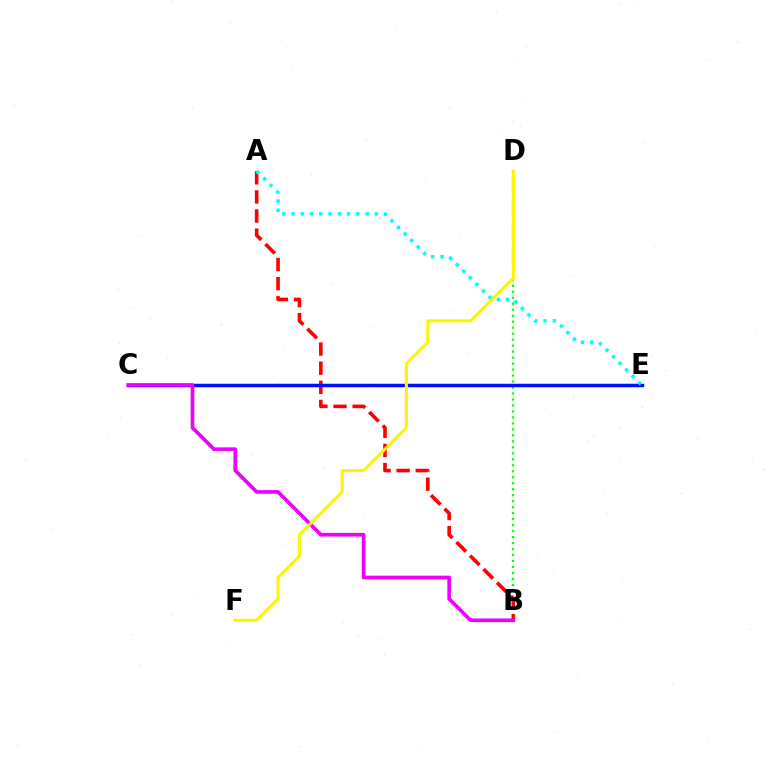{('B', 'D'): [{'color': '#08ff00', 'line_style': 'dotted', 'thickness': 1.63}], ('A', 'B'): [{'color': '#ff0000', 'line_style': 'dashed', 'thickness': 2.6}], ('C', 'E'): [{'color': '#0010ff', 'line_style': 'solid', 'thickness': 2.51}], ('A', 'E'): [{'color': '#00fff6', 'line_style': 'dotted', 'thickness': 2.52}], ('B', 'C'): [{'color': '#ee00ff', 'line_style': 'solid', 'thickness': 2.63}], ('D', 'F'): [{'color': '#fcf500', 'line_style': 'solid', 'thickness': 2.19}]}